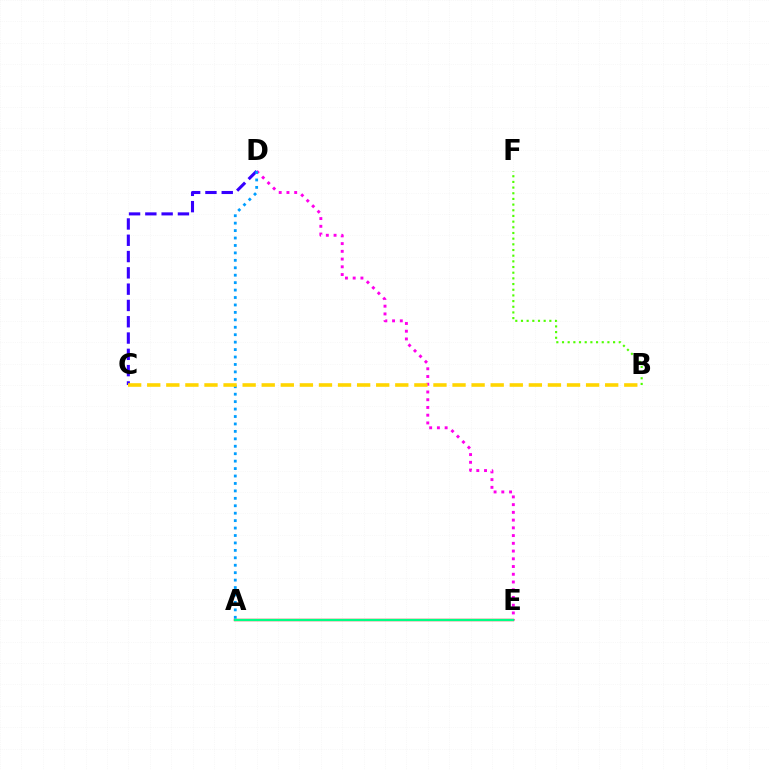{('D', 'E'): [{'color': '#ff00ed', 'line_style': 'dotted', 'thickness': 2.1}], ('A', 'E'): [{'color': '#ff0000', 'line_style': 'solid', 'thickness': 1.7}, {'color': '#00ff86', 'line_style': 'solid', 'thickness': 1.59}], ('C', 'D'): [{'color': '#3700ff', 'line_style': 'dashed', 'thickness': 2.21}], ('B', 'F'): [{'color': '#4fff00', 'line_style': 'dotted', 'thickness': 1.54}], ('A', 'D'): [{'color': '#009eff', 'line_style': 'dotted', 'thickness': 2.02}], ('B', 'C'): [{'color': '#ffd500', 'line_style': 'dashed', 'thickness': 2.59}]}